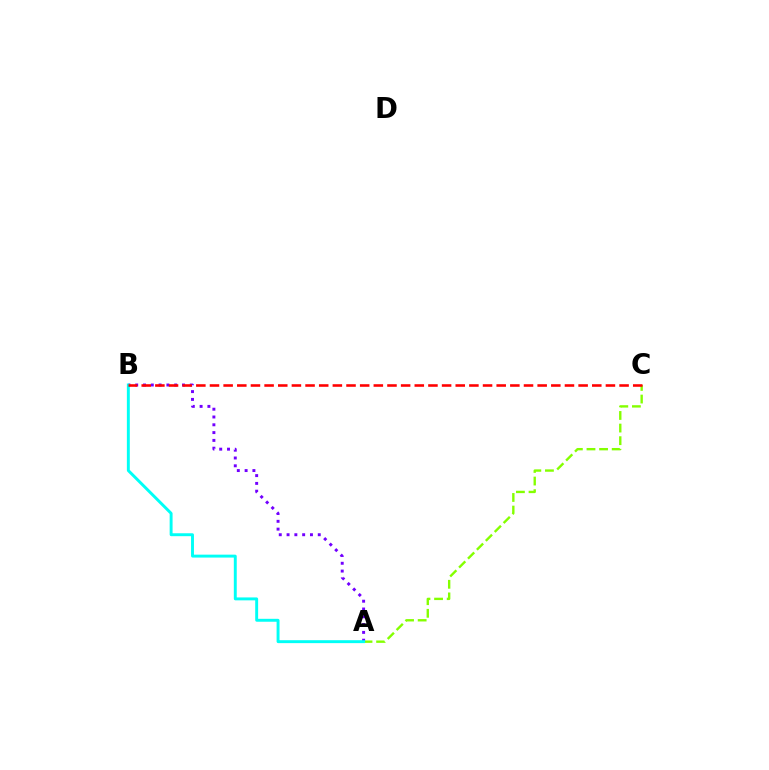{('A', 'C'): [{'color': '#84ff00', 'line_style': 'dashed', 'thickness': 1.71}], ('A', 'B'): [{'color': '#7200ff', 'line_style': 'dotted', 'thickness': 2.12}, {'color': '#00fff6', 'line_style': 'solid', 'thickness': 2.11}], ('B', 'C'): [{'color': '#ff0000', 'line_style': 'dashed', 'thickness': 1.85}]}